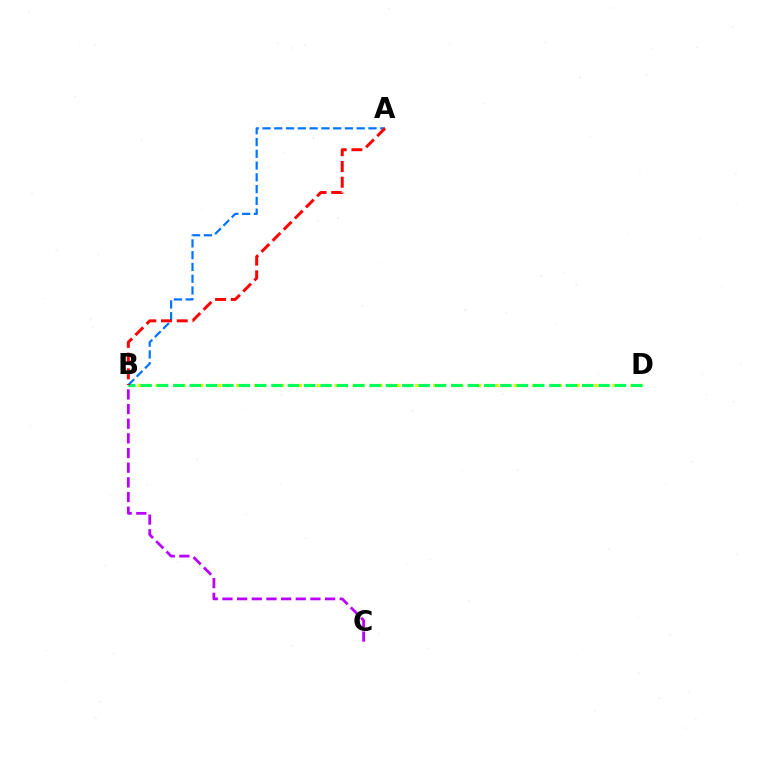{('B', 'D'): [{'color': '#d1ff00', 'line_style': 'dotted', 'thickness': 2.43}, {'color': '#00ff5c', 'line_style': 'dashed', 'thickness': 2.22}], ('B', 'C'): [{'color': '#b900ff', 'line_style': 'dashed', 'thickness': 1.99}], ('A', 'B'): [{'color': '#0074ff', 'line_style': 'dashed', 'thickness': 1.6}, {'color': '#ff0000', 'line_style': 'dashed', 'thickness': 2.14}]}